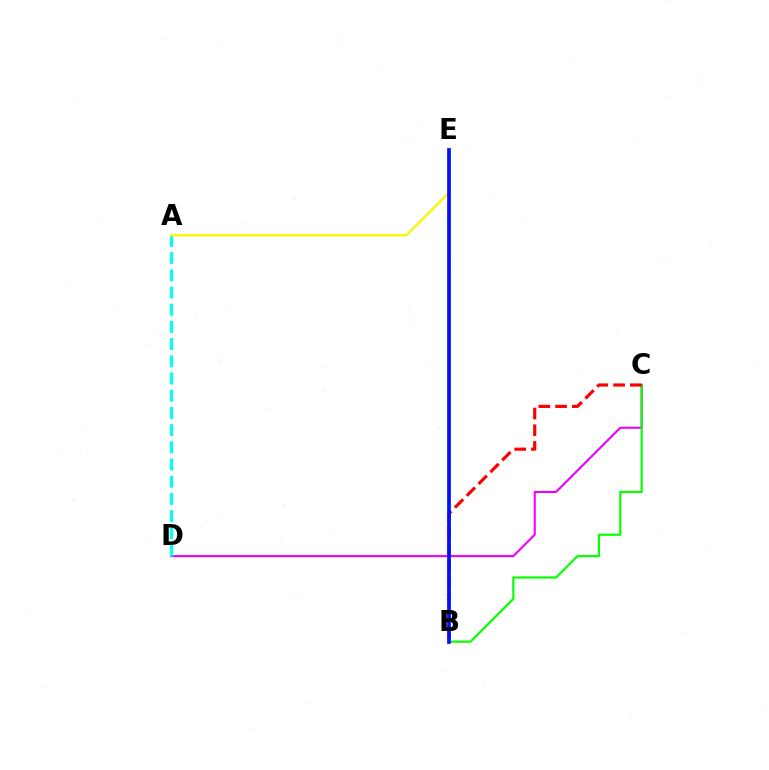{('C', 'D'): [{'color': '#ee00ff', 'line_style': 'solid', 'thickness': 1.51}], ('A', 'D'): [{'color': '#00fff6', 'line_style': 'dashed', 'thickness': 2.34}], ('A', 'E'): [{'color': '#fcf500', 'line_style': 'solid', 'thickness': 1.67}], ('B', 'C'): [{'color': '#08ff00', 'line_style': 'solid', 'thickness': 1.57}, {'color': '#ff0000', 'line_style': 'dashed', 'thickness': 2.27}], ('B', 'E'): [{'color': '#0010ff', 'line_style': 'solid', 'thickness': 2.68}]}